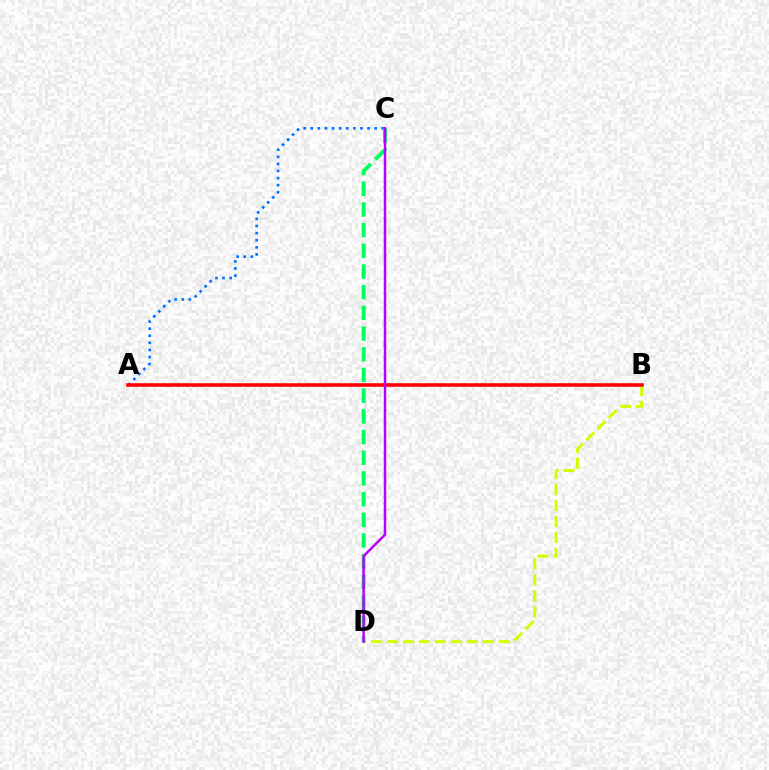{('B', 'D'): [{'color': '#d1ff00', 'line_style': 'dashed', 'thickness': 2.17}], ('A', 'C'): [{'color': '#0074ff', 'line_style': 'dotted', 'thickness': 1.93}], ('C', 'D'): [{'color': '#00ff5c', 'line_style': 'dashed', 'thickness': 2.81}, {'color': '#b900ff', 'line_style': 'solid', 'thickness': 1.78}], ('A', 'B'): [{'color': '#ff0000', 'line_style': 'solid', 'thickness': 2.57}]}